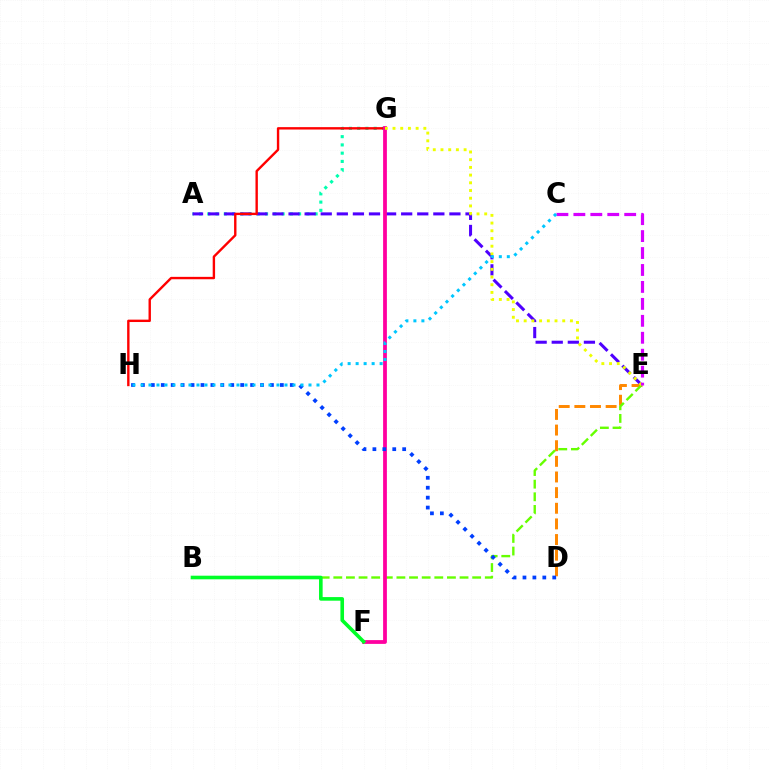{('A', 'G'): [{'color': '#00ffaf', 'line_style': 'dotted', 'thickness': 2.24}], ('A', 'E'): [{'color': '#4f00ff', 'line_style': 'dashed', 'thickness': 2.19}], ('G', 'H'): [{'color': '#ff0000', 'line_style': 'solid', 'thickness': 1.72}], ('D', 'E'): [{'color': '#ff8800', 'line_style': 'dashed', 'thickness': 2.12}], ('B', 'E'): [{'color': '#66ff00', 'line_style': 'dashed', 'thickness': 1.71}], ('F', 'G'): [{'color': '#ff00a0', 'line_style': 'solid', 'thickness': 2.72}], ('E', 'G'): [{'color': '#eeff00', 'line_style': 'dotted', 'thickness': 2.09}], ('C', 'E'): [{'color': '#d600ff', 'line_style': 'dashed', 'thickness': 2.3}], ('B', 'F'): [{'color': '#00ff27', 'line_style': 'solid', 'thickness': 2.6}], ('D', 'H'): [{'color': '#003fff', 'line_style': 'dotted', 'thickness': 2.7}], ('C', 'H'): [{'color': '#00c7ff', 'line_style': 'dotted', 'thickness': 2.17}]}